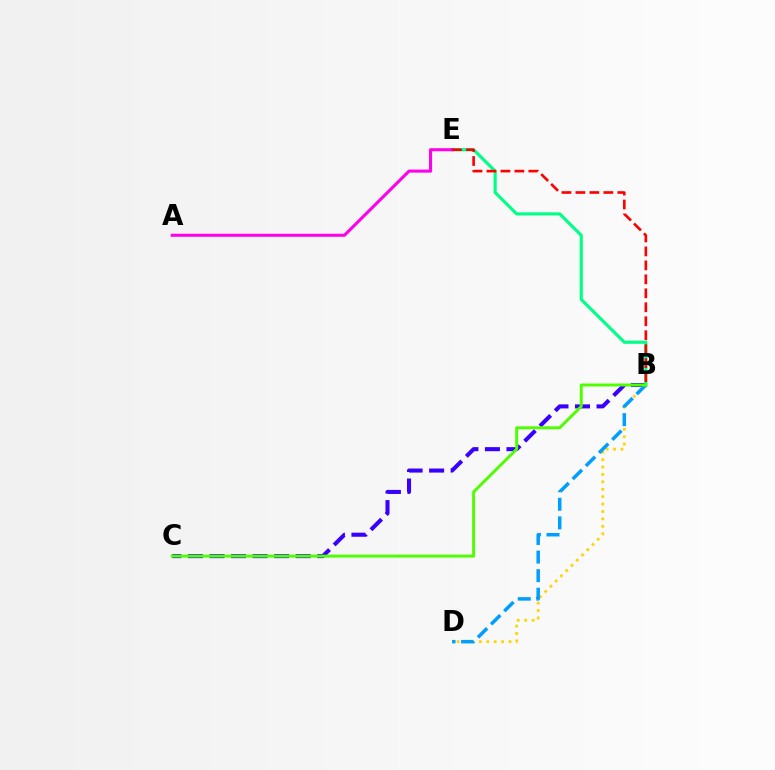{('B', 'C'): [{'color': '#3700ff', 'line_style': 'dashed', 'thickness': 2.93}, {'color': '#4fff00', 'line_style': 'solid', 'thickness': 2.12}], ('B', 'E'): [{'color': '#00ff86', 'line_style': 'solid', 'thickness': 2.25}, {'color': '#ff0000', 'line_style': 'dashed', 'thickness': 1.9}], ('B', 'D'): [{'color': '#ffd500', 'line_style': 'dotted', 'thickness': 2.01}, {'color': '#009eff', 'line_style': 'dashed', 'thickness': 2.52}], ('A', 'E'): [{'color': '#ff00ed', 'line_style': 'solid', 'thickness': 2.21}]}